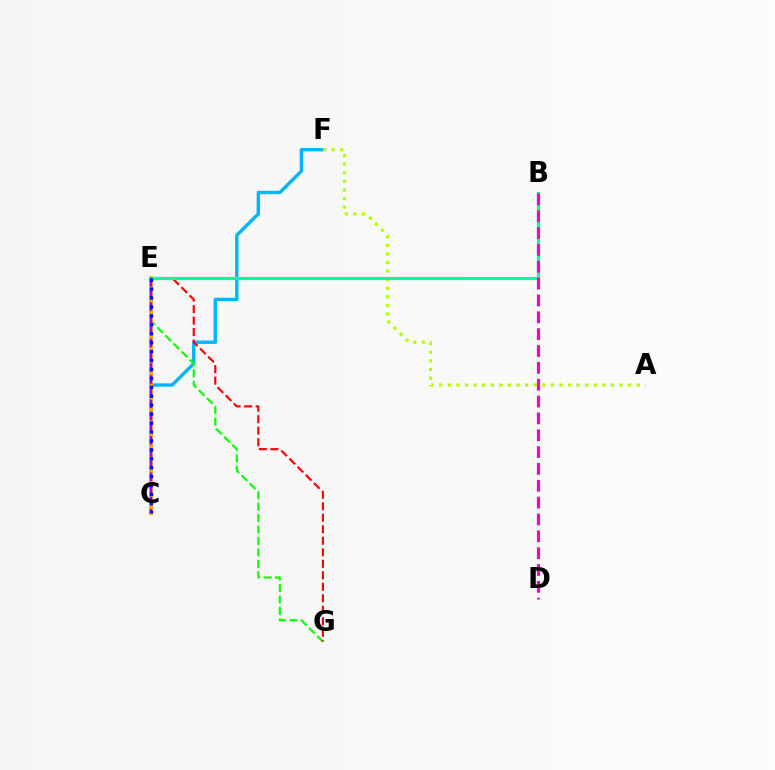{('C', 'F'): [{'color': '#00b5ff', 'line_style': 'solid', 'thickness': 2.43}], ('E', 'G'): [{'color': '#08ff00', 'line_style': 'dashed', 'thickness': 1.55}, {'color': '#ff0000', 'line_style': 'dashed', 'thickness': 1.56}], ('A', 'F'): [{'color': '#b3ff00', 'line_style': 'dotted', 'thickness': 2.33}], ('C', 'E'): [{'color': '#ffa500', 'line_style': 'solid', 'thickness': 2.83}, {'color': '#9b00ff', 'line_style': 'dashed', 'thickness': 1.65}, {'color': '#0010ff', 'line_style': 'dotted', 'thickness': 2.43}], ('B', 'E'): [{'color': '#00ff9d', 'line_style': 'solid', 'thickness': 2.29}], ('B', 'D'): [{'color': '#ff00bd', 'line_style': 'dashed', 'thickness': 2.29}]}